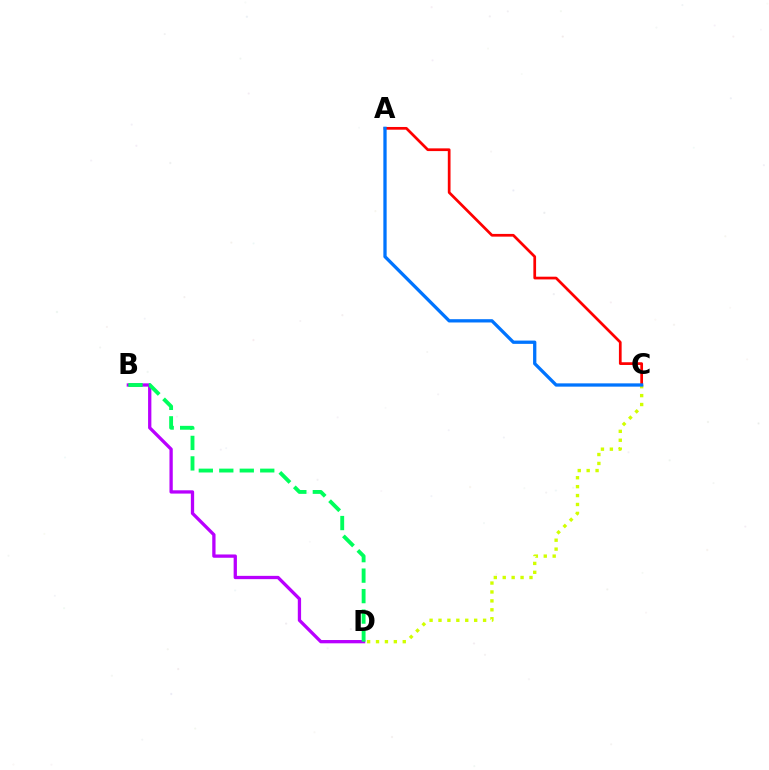{('A', 'C'): [{'color': '#ff0000', 'line_style': 'solid', 'thickness': 1.96}, {'color': '#0074ff', 'line_style': 'solid', 'thickness': 2.37}], ('C', 'D'): [{'color': '#d1ff00', 'line_style': 'dotted', 'thickness': 2.42}], ('B', 'D'): [{'color': '#b900ff', 'line_style': 'solid', 'thickness': 2.37}, {'color': '#00ff5c', 'line_style': 'dashed', 'thickness': 2.78}]}